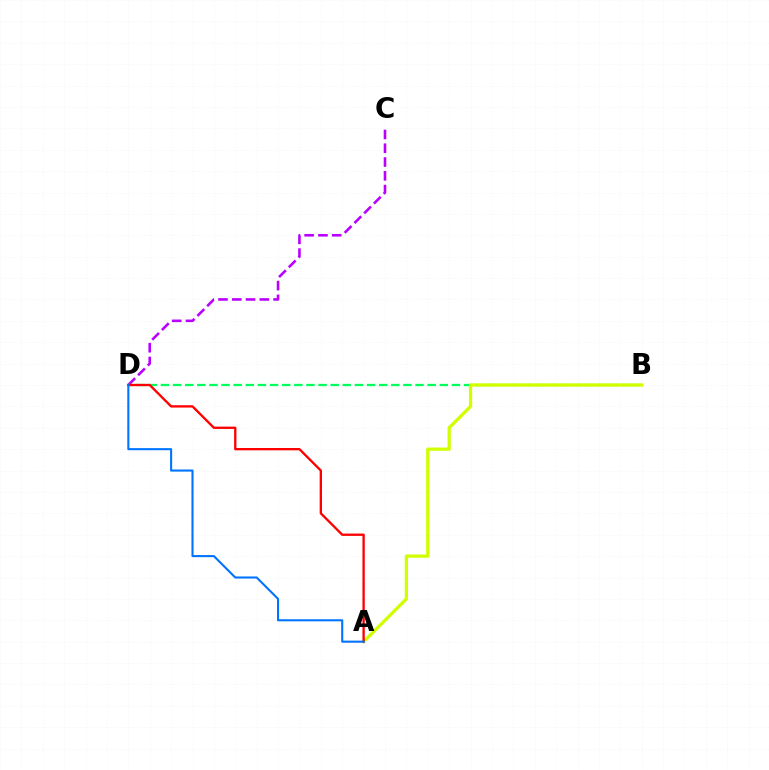{('C', 'D'): [{'color': '#b900ff', 'line_style': 'dashed', 'thickness': 1.87}], ('B', 'D'): [{'color': '#00ff5c', 'line_style': 'dashed', 'thickness': 1.65}], ('A', 'B'): [{'color': '#d1ff00', 'line_style': 'solid', 'thickness': 2.36}], ('A', 'D'): [{'color': '#ff0000', 'line_style': 'solid', 'thickness': 1.68}, {'color': '#0074ff', 'line_style': 'solid', 'thickness': 1.51}]}